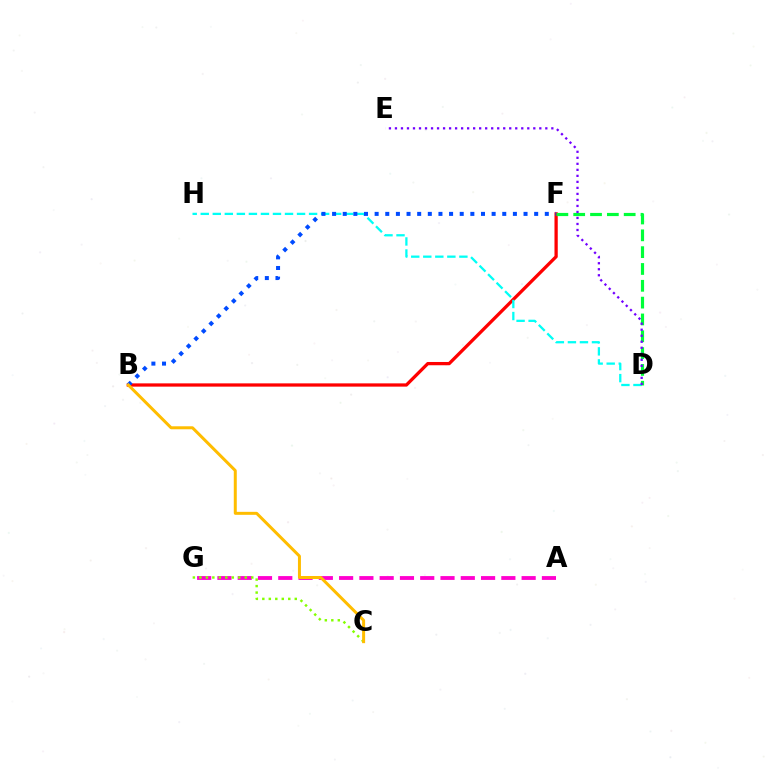{('B', 'F'): [{'color': '#ff0000', 'line_style': 'solid', 'thickness': 2.35}, {'color': '#004bff', 'line_style': 'dotted', 'thickness': 2.89}], ('D', 'H'): [{'color': '#00fff6', 'line_style': 'dashed', 'thickness': 1.64}], ('A', 'G'): [{'color': '#ff00cf', 'line_style': 'dashed', 'thickness': 2.76}], ('D', 'F'): [{'color': '#00ff39', 'line_style': 'dashed', 'thickness': 2.29}], ('C', 'G'): [{'color': '#84ff00', 'line_style': 'dotted', 'thickness': 1.76}], ('B', 'C'): [{'color': '#ffbd00', 'line_style': 'solid', 'thickness': 2.16}], ('D', 'E'): [{'color': '#7200ff', 'line_style': 'dotted', 'thickness': 1.63}]}